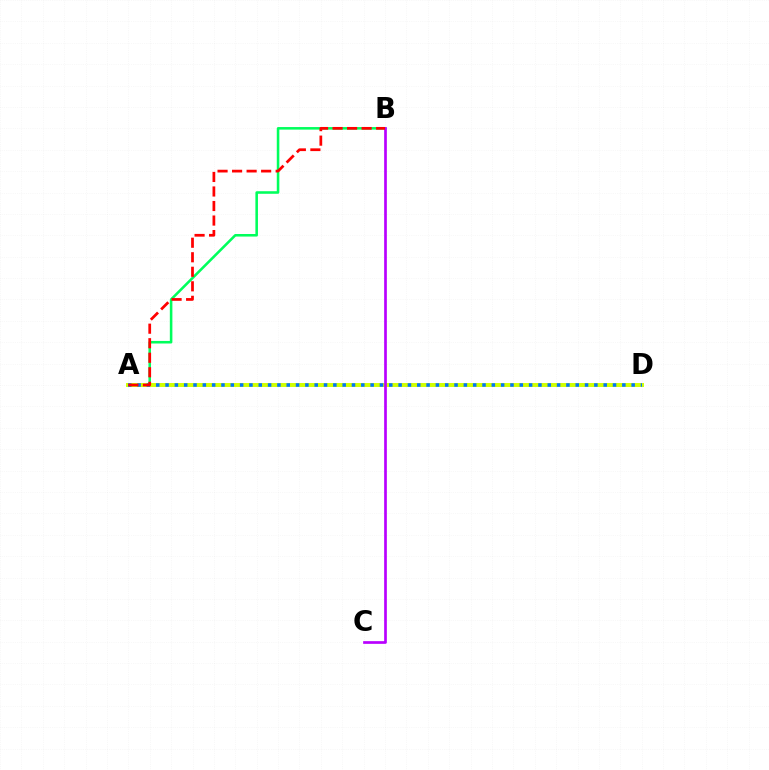{('A', 'B'): [{'color': '#00ff5c', 'line_style': 'solid', 'thickness': 1.84}, {'color': '#ff0000', 'line_style': 'dashed', 'thickness': 1.97}], ('A', 'D'): [{'color': '#d1ff00', 'line_style': 'solid', 'thickness': 2.85}, {'color': '#0074ff', 'line_style': 'dotted', 'thickness': 2.53}], ('B', 'C'): [{'color': '#b900ff', 'line_style': 'solid', 'thickness': 1.94}]}